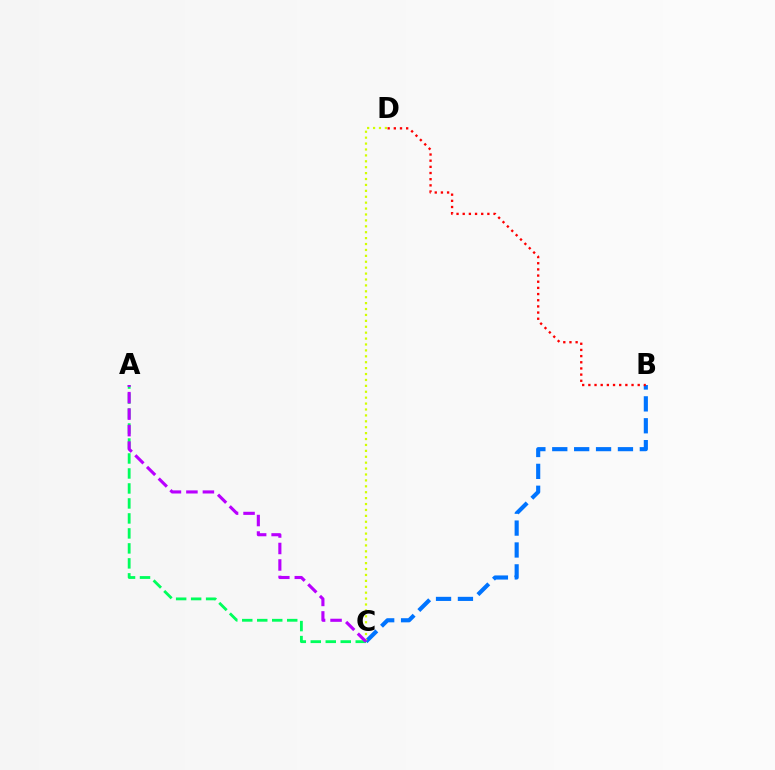{('B', 'C'): [{'color': '#0074ff', 'line_style': 'dashed', 'thickness': 2.97}], ('C', 'D'): [{'color': '#d1ff00', 'line_style': 'dotted', 'thickness': 1.61}], ('A', 'C'): [{'color': '#00ff5c', 'line_style': 'dashed', 'thickness': 2.04}, {'color': '#b900ff', 'line_style': 'dashed', 'thickness': 2.24}], ('B', 'D'): [{'color': '#ff0000', 'line_style': 'dotted', 'thickness': 1.68}]}